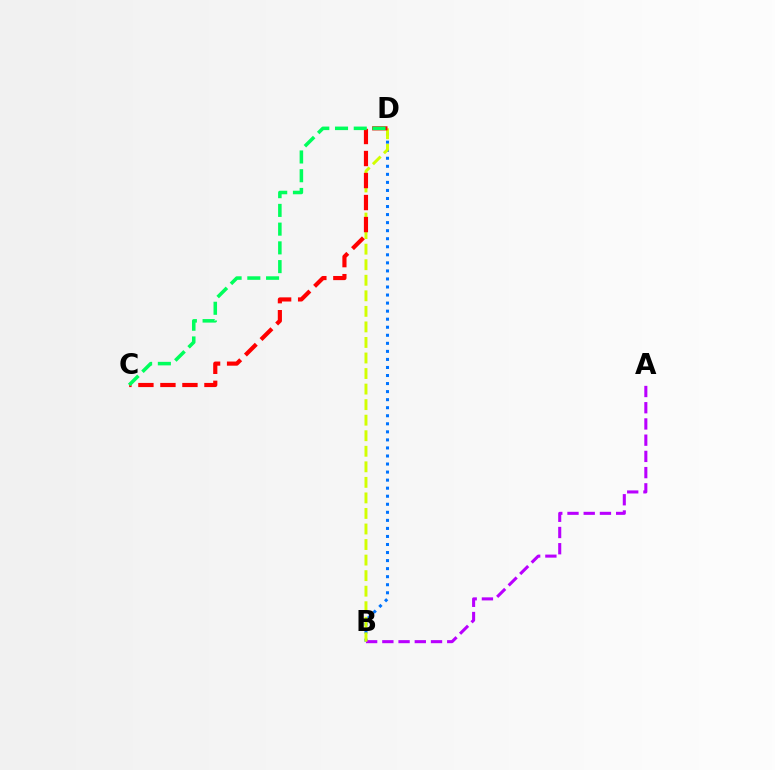{('B', 'D'): [{'color': '#0074ff', 'line_style': 'dotted', 'thickness': 2.19}, {'color': '#d1ff00', 'line_style': 'dashed', 'thickness': 2.11}], ('A', 'B'): [{'color': '#b900ff', 'line_style': 'dashed', 'thickness': 2.2}], ('C', 'D'): [{'color': '#ff0000', 'line_style': 'dashed', 'thickness': 2.99}, {'color': '#00ff5c', 'line_style': 'dashed', 'thickness': 2.55}]}